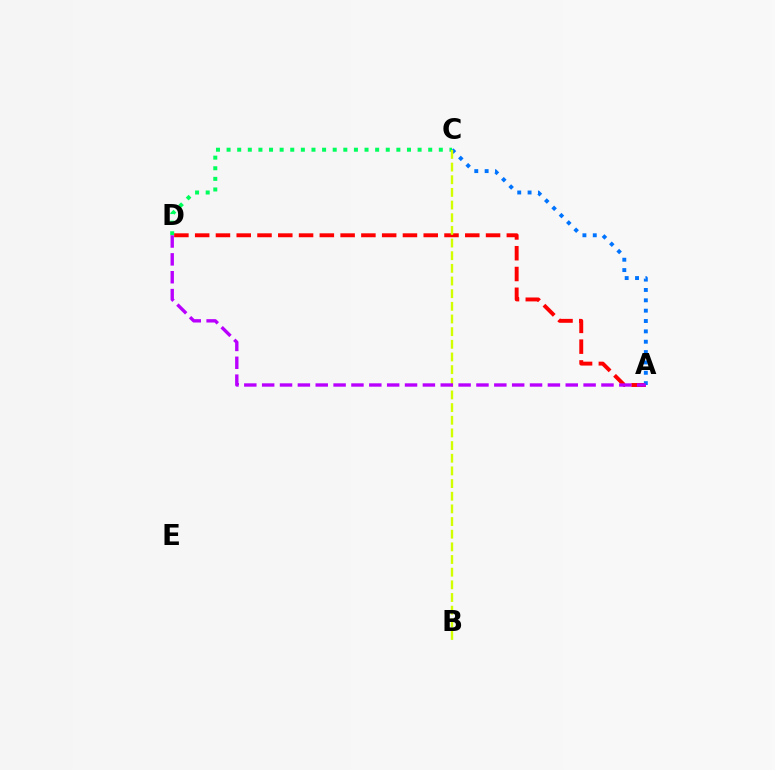{('C', 'D'): [{'color': '#00ff5c', 'line_style': 'dotted', 'thickness': 2.88}], ('A', 'D'): [{'color': '#ff0000', 'line_style': 'dashed', 'thickness': 2.82}, {'color': '#b900ff', 'line_style': 'dashed', 'thickness': 2.43}], ('A', 'C'): [{'color': '#0074ff', 'line_style': 'dotted', 'thickness': 2.81}], ('B', 'C'): [{'color': '#d1ff00', 'line_style': 'dashed', 'thickness': 1.72}]}